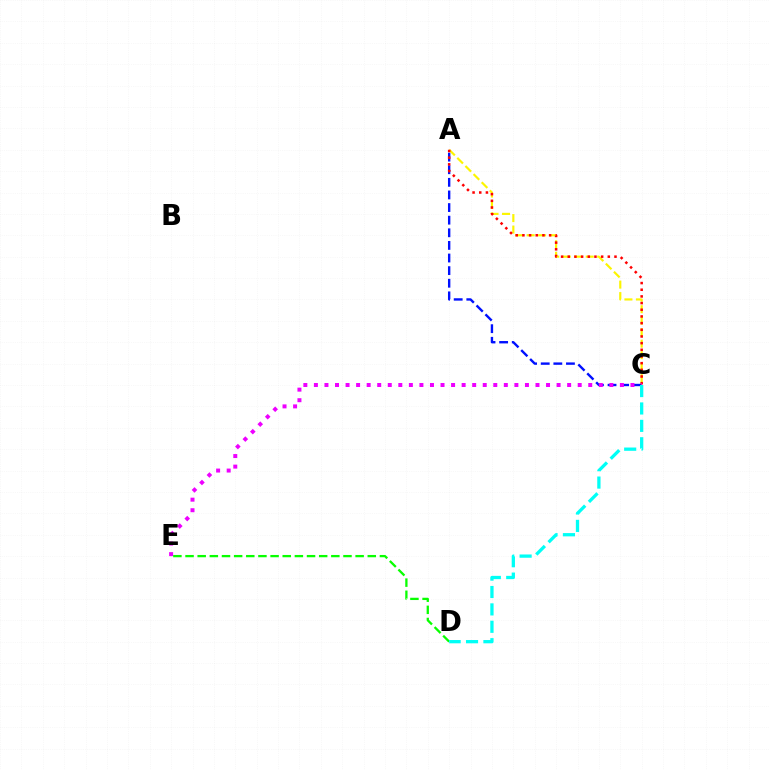{('A', 'C'): [{'color': '#0010ff', 'line_style': 'dashed', 'thickness': 1.71}, {'color': '#fcf500', 'line_style': 'dashed', 'thickness': 1.56}, {'color': '#ff0000', 'line_style': 'dotted', 'thickness': 1.81}], ('C', 'E'): [{'color': '#ee00ff', 'line_style': 'dotted', 'thickness': 2.87}], ('D', 'E'): [{'color': '#08ff00', 'line_style': 'dashed', 'thickness': 1.65}], ('C', 'D'): [{'color': '#00fff6', 'line_style': 'dashed', 'thickness': 2.36}]}